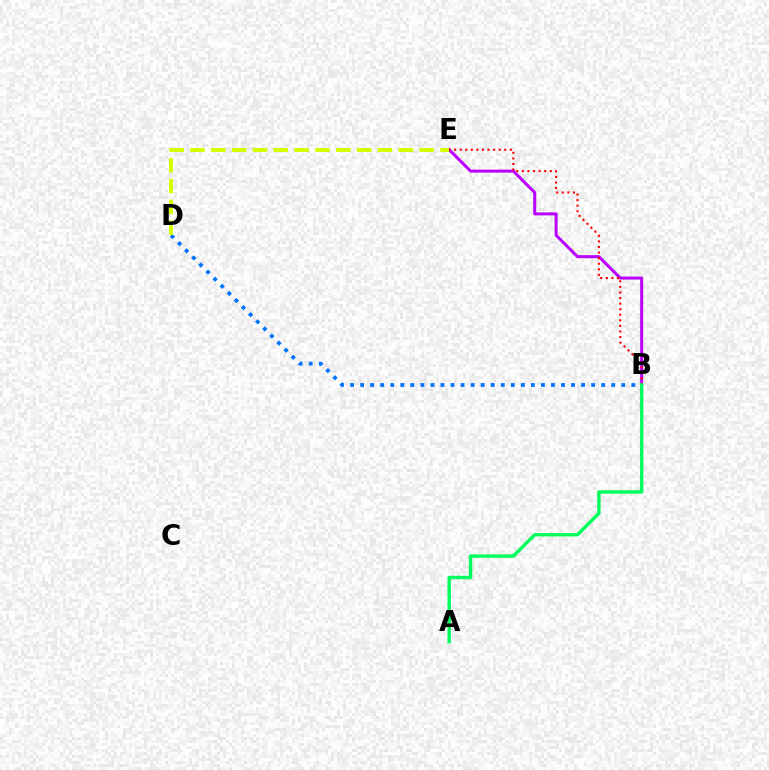{('B', 'E'): [{'color': '#b900ff', 'line_style': 'solid', 'thickness': 2.16}, {'color': '#ff0000', 'line_style': 'dotted', 'thickness': 1.51}], ('B', 'D'): [{'color': '#0074ff', 'line_style': 'dotted', 'thickness': 2.73}], ('A', 'B'): [{'color': '#00ff5c', 'line_style': 'solid', 'thickness': 2.46}], ('D', 'E'): [{'color': '#d1ff00', 'line_style': 'dashed', 'thickness': 2.83}]}